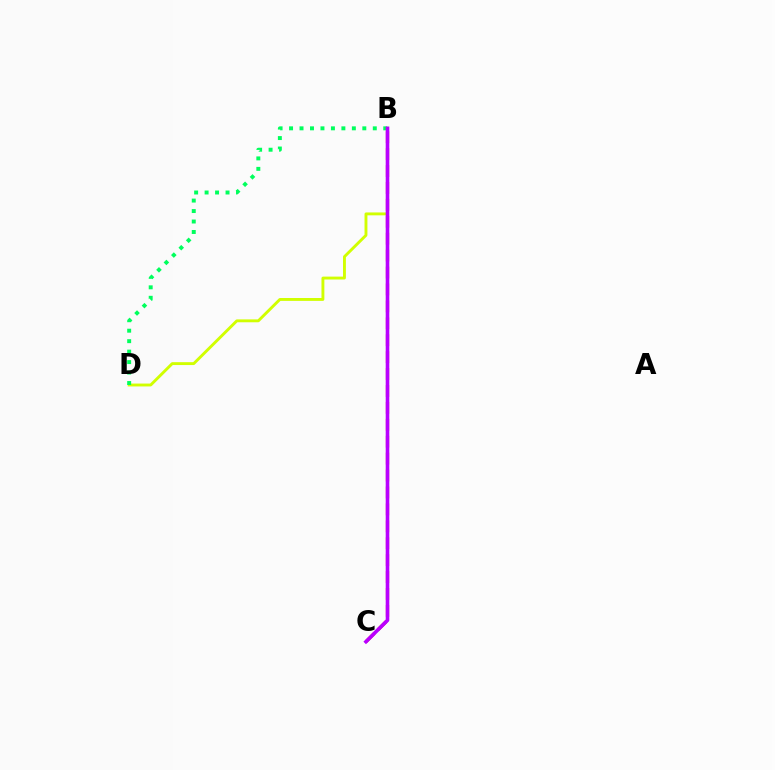{('B', 'C'): [{'color': '#0074ff', 'line_style': 'solid', 'thickness': 1.51}, {'color': '#ff0000', 'line_style': 'dashed', 'thickness': 2.3}, {'color': '#b900ff', 'line_style': 'solid', 'thickness': 2.59}], ('B', 'D'): [{'color': '#d1ff00', 'line_style': 'solid', 'thickness': 2.08}, {'color': '#00ff5c', 'line_style': 'dotted', 'thickness': 2.84}]}